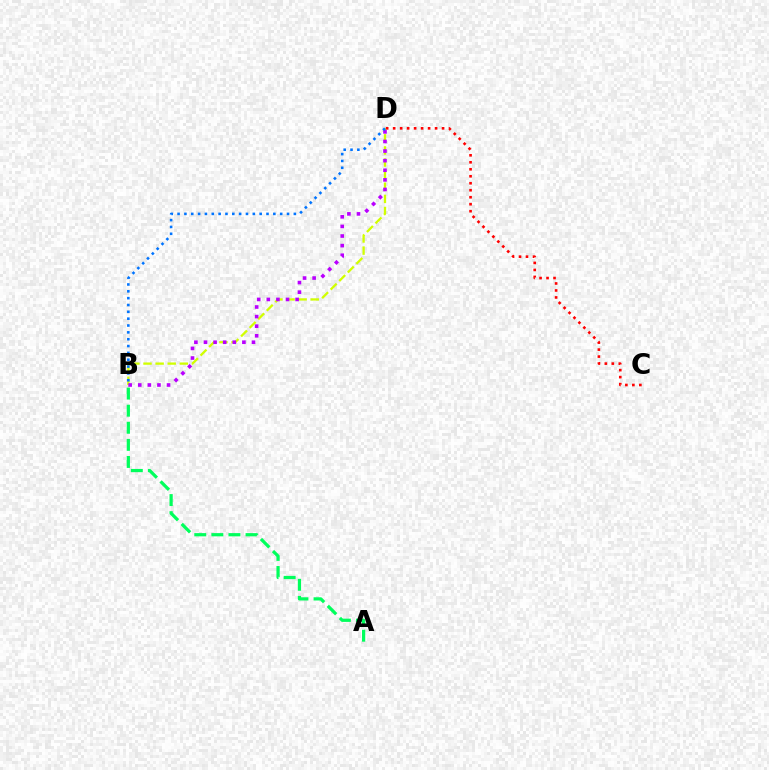{('B', 'D'): [{'color': '#d1ff00', 'line_style': 'dashed', 'thickness': 1.65}, {'color': '#b900ff', 'line_style': 'dotted', 'thickness': 2.61}, {'color': '#0074ff', 'line_style': 'dotted', 'thickness': 1.86}], ('A', 'B'): [{'color': '#00ff5c', 'line_style': 'dashed', 'thickness': 2.32}], ('C', 'D'): [{'color': '#ff0000', 'line_style': 'dotted', 'thickness': 1.9}]}